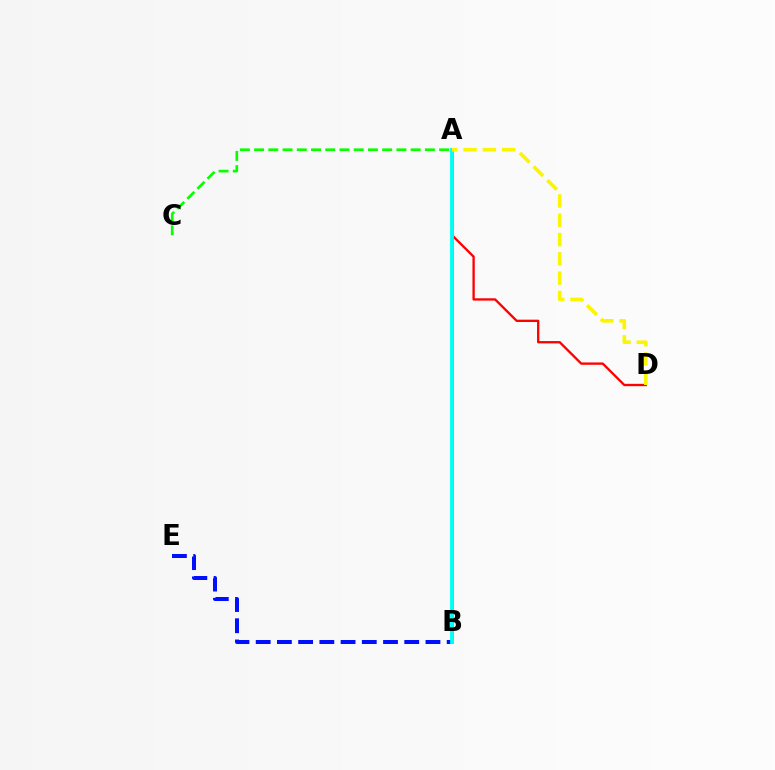{('B', 'E'): [{'color': '#0010ff', 'line_style': 'dashed', 'thickness': 2.88}], ('A', 'C'): [{'color': '#08ff00', 'line_style': 'dashed', 'thickness': 1.93}], ('A', 'B'): [{'color': '#ee00ff', 'line_style': 'solid', 'thickness': 1.81}, {'color': '#00fff6', 'line_style': 'solid', 'thickness': 2.76}], ('A', 'D'): [{'color': '#ff0000', 'line_style': 'solid', 'thickness': 1.67}, {'color': '#fcf500', 'line_style': 'dashed', 'thickness': 2.62}]}